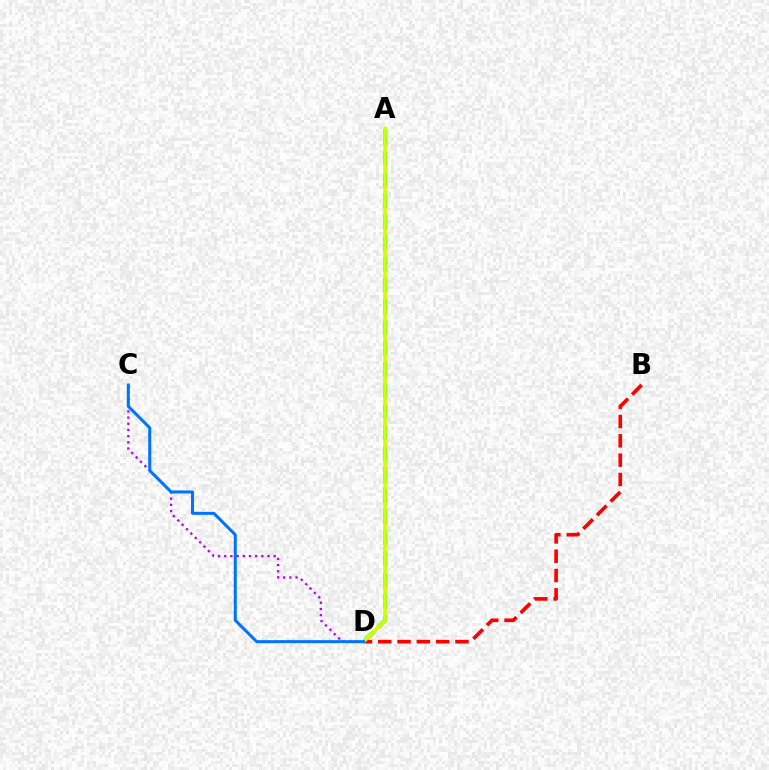{('C', 'D'): [{'color': '#b900ff', 'line_style': 'dotted', 'thickness': 1.68}, {'color': '#0074ff', 'line_style': 'solid', 'thickness': 2.18}], ('A', 'D'): [{'color': '#00ff5c', 'line_style': 'dashed', 'thickness': 2.86}, {'color': '#d1ff00', 'line_style': 'solid', 'thickness': 2.54}], ('B', 'D'): [{'color': '#ff0000', 'line_style': 'dashed', 'thickness': 2.62}]}